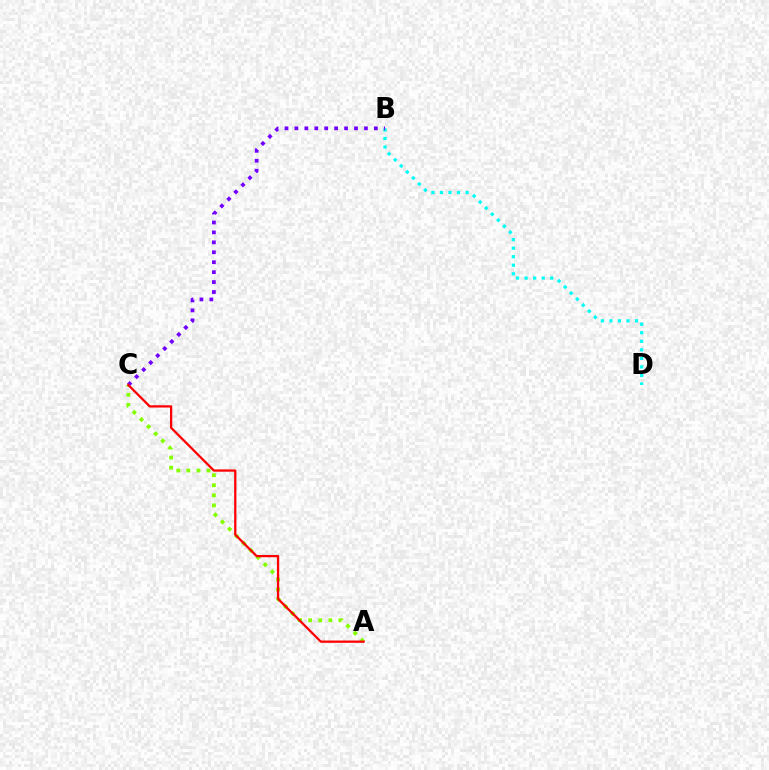{('B', 'D'): [{'color': '#00fff6', 'line_style': 'dotted', 'thickness': 2.32}], ('A', 'C'): [{'color': '#84ff00', 'line_style': 'dotted', 'thickness': 2.73}, {'color': '#ff0000', 'line_style': 'solid', 'thickness': 1.64}], ('B', 'C'): [{'color': '#7200ff', 'line_style': 'dotted', 'thickness': 2.7}]}